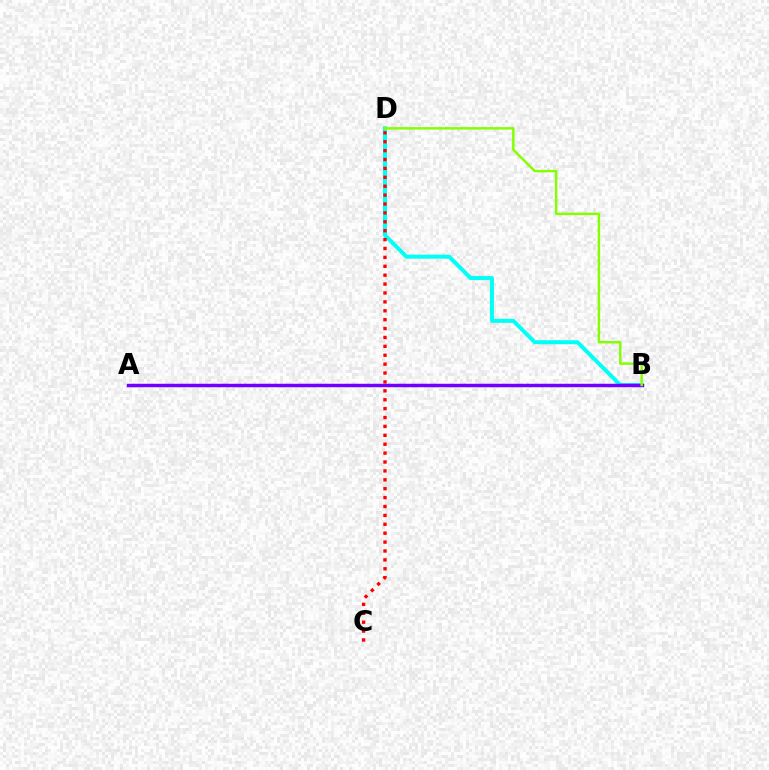{('B', 'D'): [{'color': '#00fff6', 'line_style': 'solid', 'thickness': 2.88}, {'color': '#84ff00', 'line_style': 'solid', 'thickness': 1.76}], ('A', 'B'): [{'color': '#7200ff', 'line_style': 'solid', 'thickness': 2.49}], ('C', 'D'): [{'color': '#ff0000', 'line_style': 'dotted', 'thickness': 2.42}]}